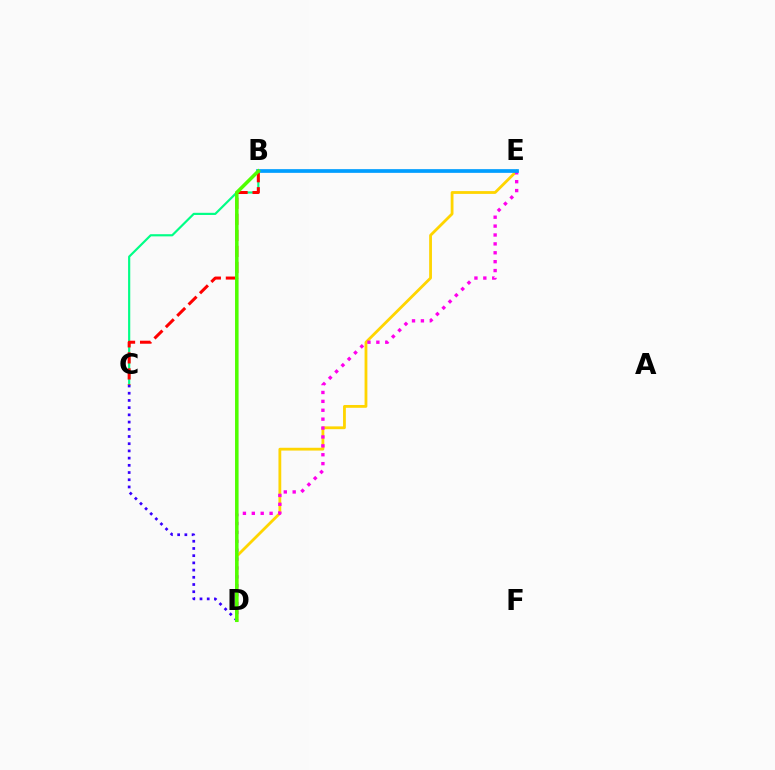{('B', 'C'): [{'color': '#00ff86', 'line_style': 'solid', 'thickness': 1.57}, {'color': '#ff0000', 'line_style': 'dashed', 'thickness': 2.18}], ('D', 'E'): [{'color': '#ffd500', 'line_style': 'solid', 'thickness': 2.02}, {'color': '#ff00ed', 'line_style': 'dotted', 'thickness': 2.42}], ('B', 'E'): [{'color': '#009eff', 'line_style': 'solid', 'thickness': 2.67}], ('C', 'D'): [{'color': '#3700ff', 'line_style': 'dotted', 'thickness': 1.96}], ('B', 'D'): [{'color': '#4fff00', 'line_style': 'solid', 'thickness': 2.55}]}